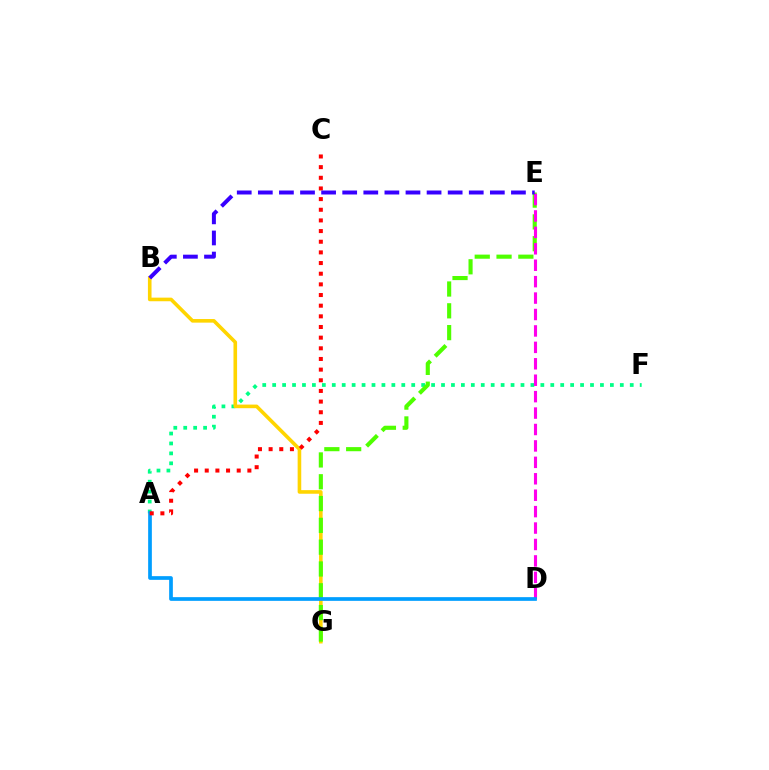{('A', 'F'): [{'color': '#00ff86', 'line_style': 'dotted', 'thickness': 2.7}], ('B', 'G'): [{'color': '#ffd500', 'line_style': 'solid', 'thickness': 2.6}], ('E', 'G'): [{'color': '#4fff00', 'line_style': 'dashed', 'thickness': 2.96}], ('D', 'E'): [{'color': '#ff00ed', 'line_style': 'dashed', 'thickness': 2.23}], ('A', 'D'): [{'color': '#009eff', 'line_style': 'solid', 'thickness': 2.67}], ('A', 'C'): [{'color': '#ff0000', 'line_style': 'dotted', 'thickness': 2.9}], ('B', 'E'): [{'color': '#3700ff', 'line_style': 'dashed', 'thickness': 2.87}]}